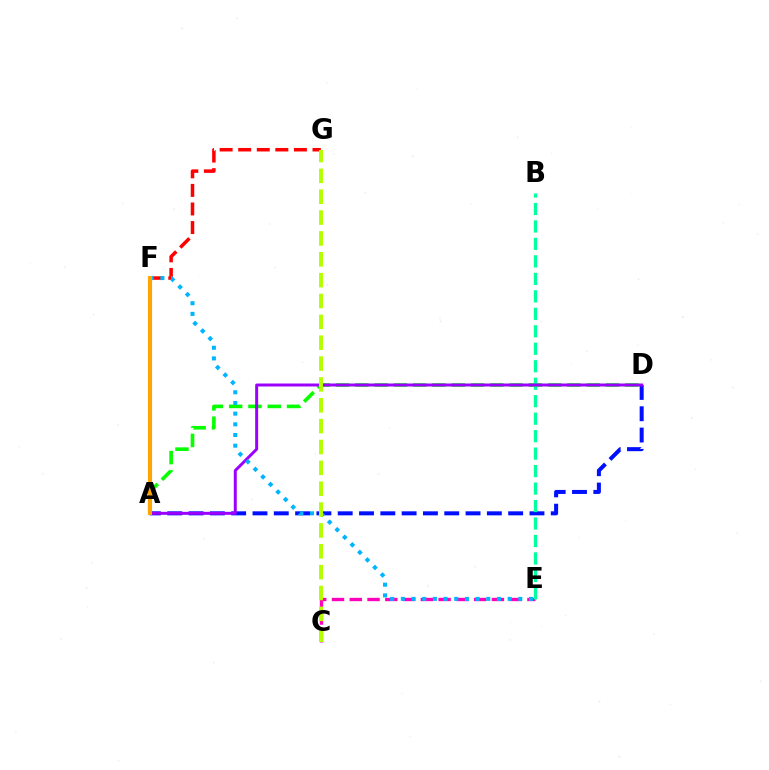{('A', 'D'): [{'color': '#0010ff', 'line_style': 'dashed', 'thickness': 2.89}, {'color': '#08ff00', 'line_style': 'dashed', 'thickness': 2.62}, {'color': '#9b00ff', 'line_style': 'solid', 'thickness': 2.14}], ('F', 'G'): [{'color': '#ff0000', 'line_style': 'dashed', 'thickness': 2.52}], ('C', 'E'): [{'color': '#ff00bd', 'line_style': 'dashed', 'thickness': 2.41}], ('B', 'E'): [{'color': '#00ff9d', 'line_style': 'dashed', 'thickness': 2.37}], ('E', 'F'): [{'color': '#00b5ff', 'line_style': 'dotted', 'thickness': 2.9}], ('A', 'F'): [{'color': '#ffa500', 'line_style': 'solid', 'thickness': 2.94}], ('C', 'G'): [{'color': '#b3ff00', 'line_style': 'dashed', 'thickness': 2.83}]}